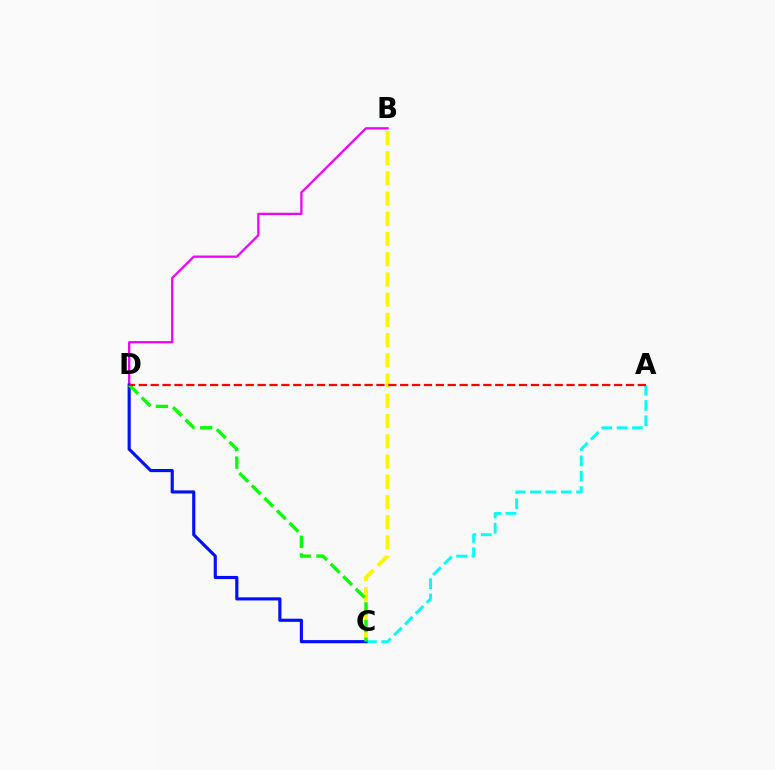{('B', 'D'): [{'color': '#ee00ff', 'line_style': 'solid', 'thickness': 1.65}], ('B', 'C'): [{'color': '#fcf500', 'line_style': 'dashed', 'thickness': 2.75}], ('A', 'C'): [{'color': '#00fff6', 'line_style': 'dashed', 'thickness': 2.08}], ('C', 'D'): [{'color': '#0010ff', 'line_style': 'solid', 'thickness': 2.26}, {'color': '#08ff00', 'line_style': 'dashed', 'thickness': 2.4}], ('A', 'D'): [{'color': '#ff0000', 'line_style': 'dashed', 'thickness': 1.61}]}